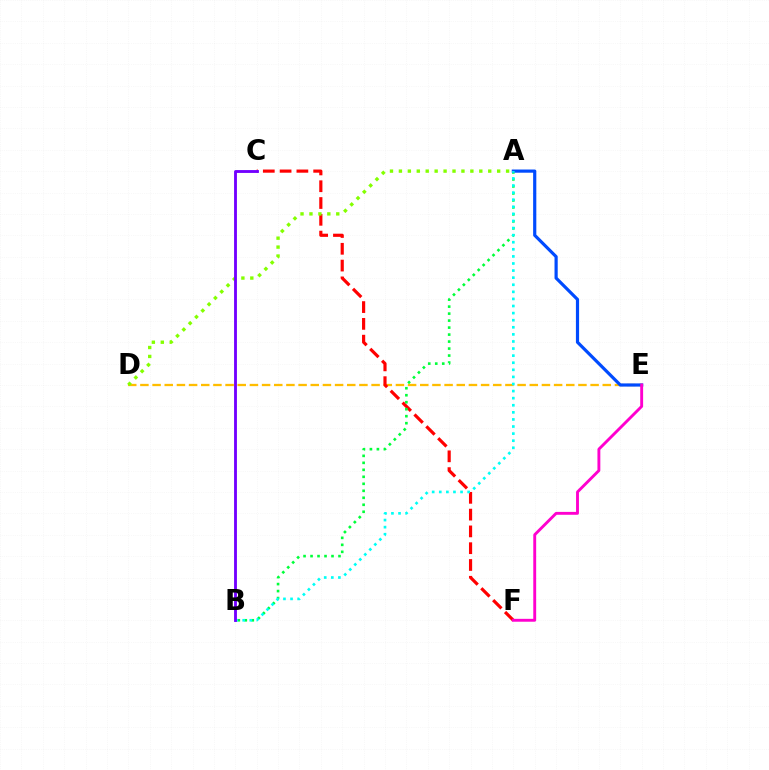{('D', 'E'): [{'color': '#ffbd00', 'line_style': 'dashed', 'thickness': 1.65}], ('C', 'F'): [{'color': '#ff0000', 'line_style': 'dashed', 'thickness': 2.28}], ('A', 'B'): [{'color': '#00ff39', 'line_style': 'dotted', 'thickness': 1.9}, {'color': '#00fff6', 'line_style': 'dotted', 'thickness': 1.93}], ('A', 'E'): [{'color': '#004bff', 'line_style': 'solid', 'thickness': 2.29}], ('A', 'D'): [{'color': '#84ff00', 'line_style': 'dotted', 'thickness': 2.43}], ('B', 'C'): [{'color': '#7200ff', 'line_style': 'solid', 'thickness': 2.06}], ('E', 'F'): [{'color': '#ff00cf', 'line_style': 'solid', 'thickness': 2.08}]}